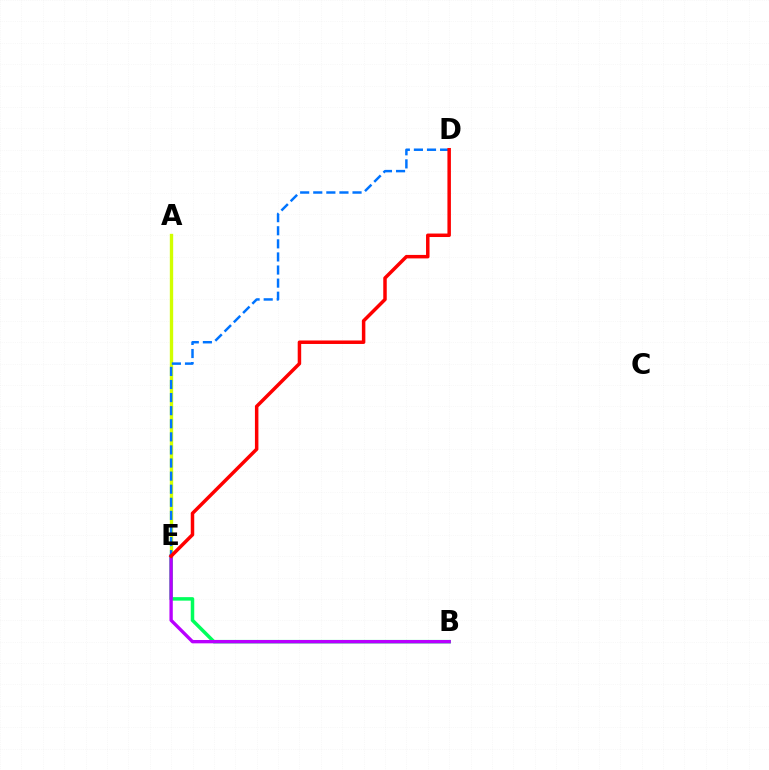{('A', 'E'): [{'color': '#d1ff00', 'line_style': 'solid', 'thickness': 2.41}], ('B', 'E'): [{'color': '#00ff5c', 'line_style': 'solid', 'thickness': 2.52}, {'color': '#b900ff', 'line_style': 'solid', 'thickness': 2.4}], ('D', 'E'): [{'color': '#0074ff', 'line_style': 'dashed', 'thickness': 1.78}, {'color': '#ff0000', 'line_style': 'solid', 'thickness': 2.51}]}